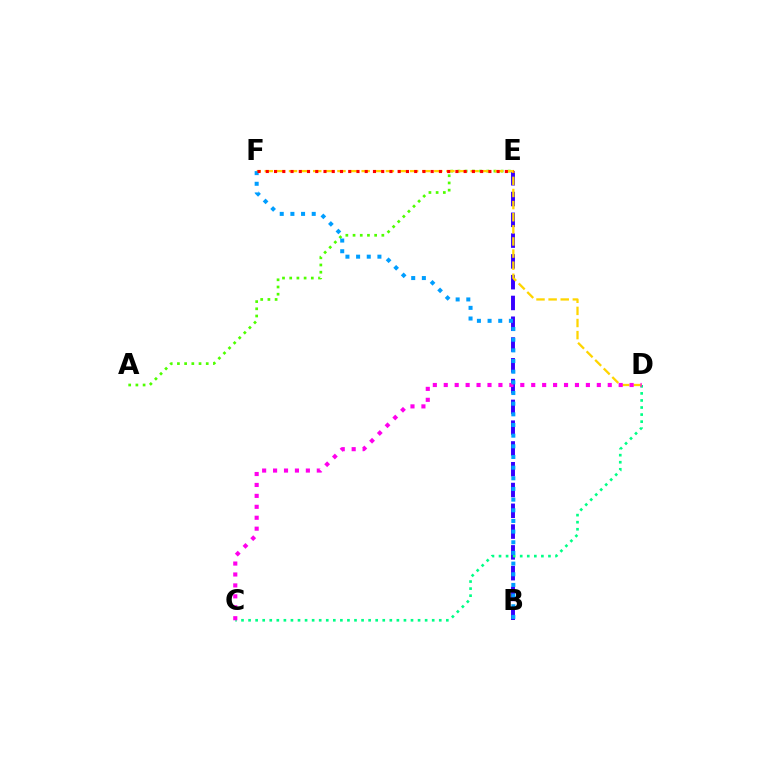{('B', 'E'): [{'color': '#3700ff', 'line_style': 'dashed', 'thickness': 2.82}], ('C', 'D'): [{'color': '#00ff86', 'line_style': 'dotted', 'thickness': 1.92}, {'color': '#ff00ed', 'line_style': 'dotted', 'thickness': 2.97}], ('A', 'E'): [{'color': '#4fff00', 'line_style': 'dotted', 'thickness': 1.96}], ('D', 'F'): [{'color': '#ffd500', 'line_style': 'dashed', 'thickness': 1.65}], ('B', 'F'): [{'color': '#009eff', 'line_style': 'dotted', 'thickness': 2.9}], ('E', 'F'): [{'color': '#ff0000', 'line_style': 'dotted', 'thickness': 2.24}]}